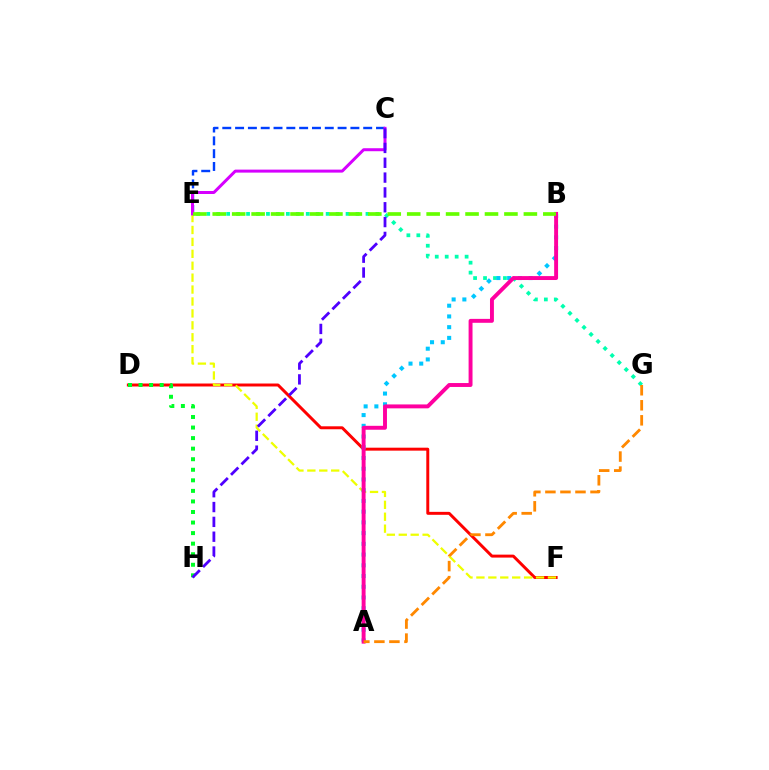{('D', 'F'): [{'color': '#ff0000', 'line_style': 'solid', 'thickness': 2.13}], ('E', 'G'): [{'color': '#00ffaf', 'line_style': 'dotted', 'thickness': 2.7}], ('C', 'E'): [{'color': '#003fff', 'line_style': 'dashed', 'thickness': 1.74}, {'color': '#d600ff', 'line_style': 'solid', 'thickness': 2.16}], ('E', 'F'): [{'color': '#eeff00', 'line_style': 'dashed', 'thickness': 1.62}], ('A', 'B'): [{'color': '#00c7ff', 'line_style': 'dotted', 'thickness': 2.92}, {'color': '#ff00a0', 'line_style': 'solid', 'thickness': 2.82}], ('D', 'H'): [{'color': '#00ff27', 'line_style': 'dotted', 'thickness': 2.87}], ('C', 'H'): [{'color': '#4f00ff', 'line_style': 'dashed', 'thickness': 2.01}], ('A', 'G'): [{'color': '#ff8800', 'line_style': 'dashed', 'thickness': 2.04}], ('B', 'E'): [{'color': '#66ff00', 'line_style': 'dashed', 'thickness': 2.64}]}